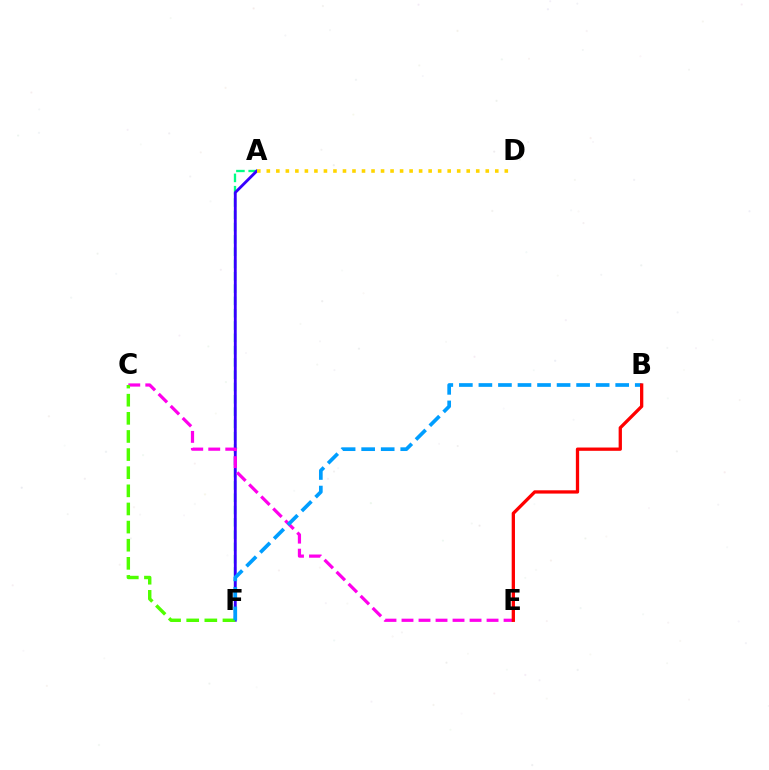{('A', 'F'): [{'color': '#00ff86', 'line_style': 'dashed', 'thickness': 1.67}, {'color': '#3700ff', 'line_style': 'solid', 'thickness': 2.05}], ('C', 'E'): [{'color': '#ff00ed', 'line_style': 'dashed', 'thickness': 2.31}], ('C', 'F'): [{'color': '#4fff00', 'line_style': 'dashed', 'thickness': 2.46}], ('B', 'F'): [{'color': '#009eff', 'line_style': 'dashed', 'thickness': 2.65}], ('B', 'E'): [{'color': '#ff0000', 'line_style': 'solid', 'thickness': 2.37}], ('A', 'D'): [{'color': '#ffd500', 'line_style': 'dotted', 'thickness': 2.59}]}